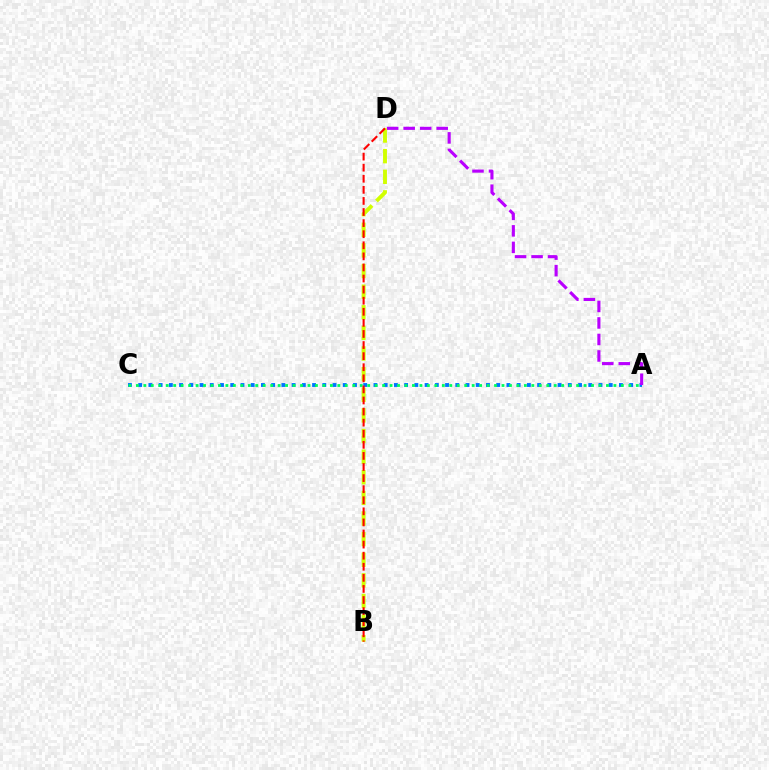{('A', 'C'): [{'color': '#0074ff', 'line_style': 'dotted', 'thickness': 2.78}, {'color': '#00ff5c', 'line_style': 'dotted', 'thickness': 2.03}], ('A', 'D'): [{'color': '#b900ff', 'line_style': 'dashed', 'thickness': 2.24}], ('B', 'D'): [{'color': '#d1ff00', 'line_style': 'dashed', 'thickness': 2.8}, {'color': '#ff0000', 'line_style': 'dashed', 'thickness': 1.51}]}